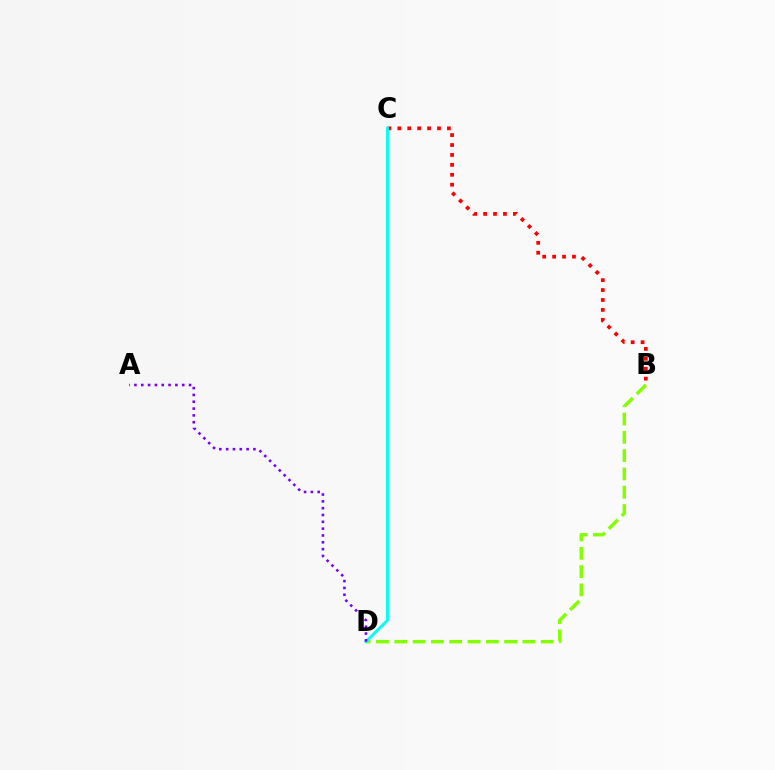{('B', 'D'): [{'color': '#84ff00', 'line_style': 'dashed', 'thickness': 2.49}], ('B', 'C'): [{'color': '#ff0000', 'line_style': 'dotted', 'thickness': 2.7}], ('C', 'D'): [{'color': '#00fff6', 'line_style': 'solid', 'thickness': 2.08}], ('A', 'D'): [{'color': '#7200ff', 'line_style': 'dotted', 'thickness': 1.85}]}